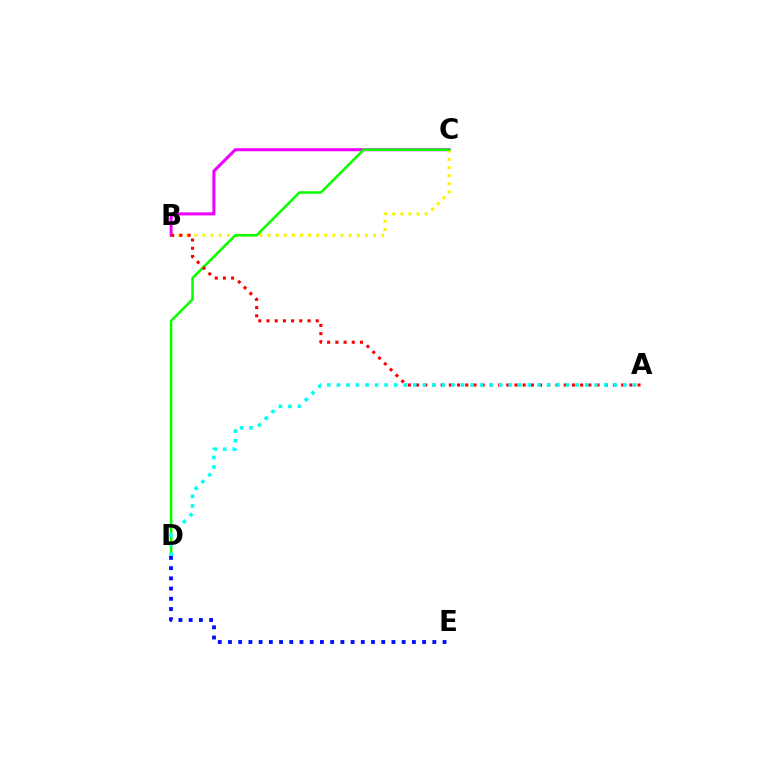{('B', 'C'): [{'color': '#ee00ff', 'line_style': 'solid', 'thickness': 2.18}, {'color': '#fcf500', 'line_style': 'dotted', 'thickness': 2.21}], ('C', 'D'): [{'color': '#08ff00', 'line_style': 'solid', 'thickness': 1.82}], ('A', 'B'): [{'color': '#ff0000', 'line_style': 'dotted', 'thickness': 2.23}], ('A', 'D'): [{'color': '#00fff6', 'line_style': 'dotted', 'thickness': 2.59}], ('D', 'E'): [{'color': '#0010ff', 'line_style': 'dotted', 'thickness': 2.78}]}